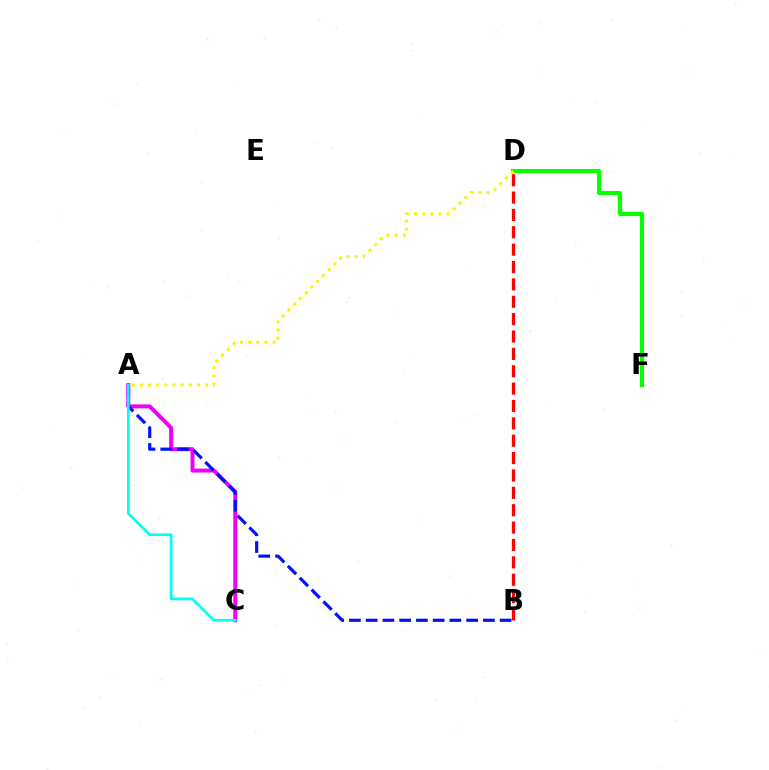{('B', 'D'): [{'color': '#ff0000', 'line_style': 'dashed', 'thickness': 2.36}], ('A', 'C'): [{'color': '#ee00ff', 'line_style': 'solid', 'thickness': 2.86}, {'color': '#00fff6', 'line_style': 'solid', 'thickness': 1.93}], ('A', 'B'): [{'color': '#0010ff', 'line_style': 'dashed', 'thickness': 2.27}], ('D', 'F'): [{'color': '#08ff00', 'line_style': 'solid', 'thickness': 2.96}], ('A', 'D'): [{'color': '#fcf500', 'line_style': 'dotted', 'thickness': 2.21}]}